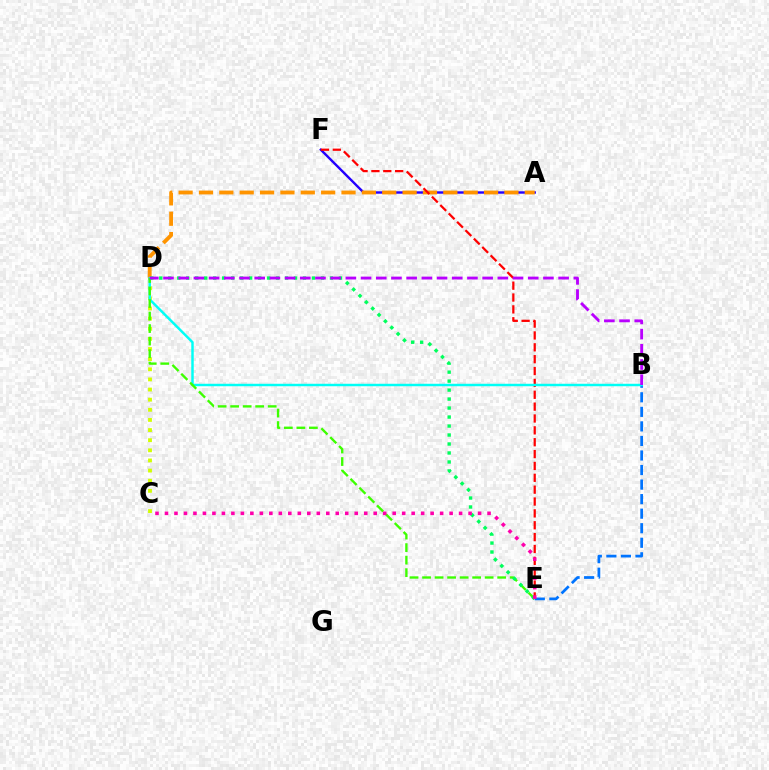{('A', 'F'): [{'color': '#2500ff', 'line_style': 'solid', 'thickness': 1.73}], ('C', 'D'): [{'color': '#d1ff00', 'line_style': 'dotted', 'thickness': 2.75}], ('A', 'D'): [{'color': '#ff9400', 'line_style': 'dashed', 'thickness': 2.77}], ('B', 'E'): [{'color': '#0074ff', 'line_style': 'dashed', 'thickness': 1.98}], ('E', 'F'): [{'color': '#ff0000', 'line_style': 'dashed', 'thickness': 1.61}], ('B', 'D'): [{'color': '#00fff6', 'line_style': 'solid', 'thickness': 1.77}, {'color': '#b900ff', 'line_style': 'dashed', 'thickness': 2.06}], ('D', 'E'): [{'color': '#3dff00', 'line_style': 'dashed', 'thickness': 1.7}, {'color': '#00ff5c', 'line_style': 'dotted', 'thickness': 2.44}], ('C', 'E'): [{'color': '#ff00ac', 'line_style': 'dotted', 'thickness': 2.58}]}